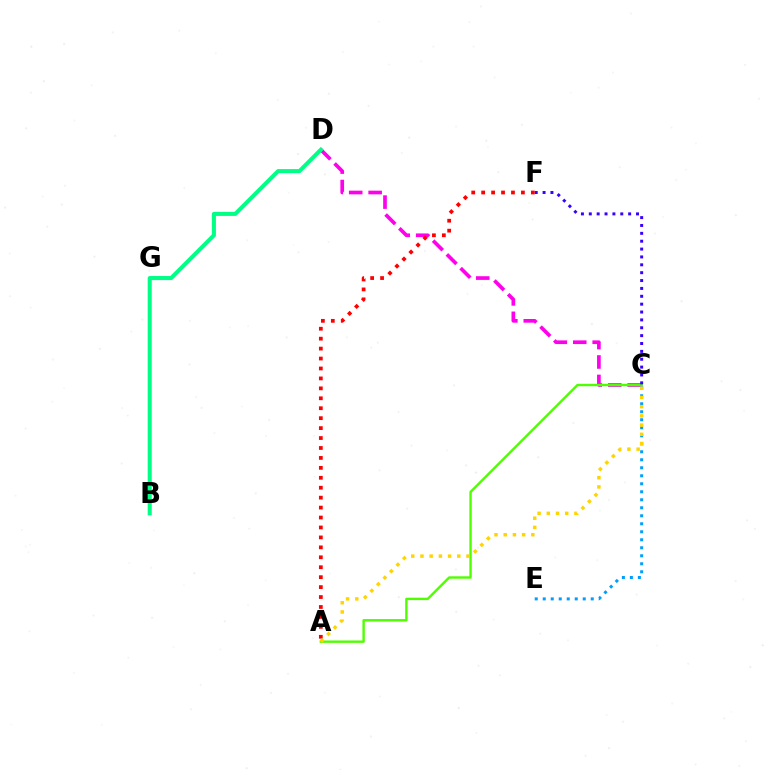{('C', 'D'): [{'color': '#ff00ed', 'line_style': 'dashed', 'thickness': 2.64}], ('A', 'C'): [{'color': '#4fff00', 'line_style': 'solid', 'thickness': 1.73}, {'color': '#ffd500', 'line_style': 'dotted', 'thickness': 2.5}], ('C', 'F'): [{'color': '#3700ff', 'line_style': 'dotted', 'thickness': 2.14}], ('A', 'F'): [{'color': '#ff0000', 'line_style': 'dotted', 'thickness': 2.7}], ('C', 'E'): [{'color': '#009eff', 'line_style': 'dotted', 'thickness': 2.17}], ('B', 'D'): [{'color': '#00ff86', 'line_style': 'solid', 'thickness': 2.92}]}